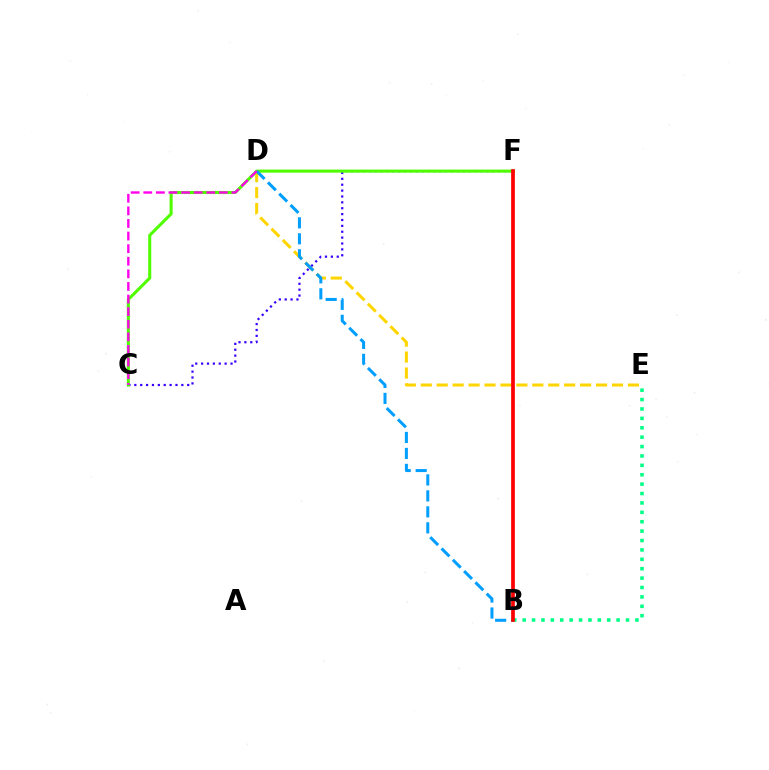{('D', 'E'): [{'color': '#ffd500', 'line_style': 'dashed', 'thickness': 2.16}], ('C', 'F'): [{'color': '#3700ff', 'line_style': 'dotted', 'thickness': 1.6}, {'color': '#4fff00', 'line_style': 'solid', 'thickness': 2.2}], ('B', 'D'): [{'color': '#009eff', 'line_style': 'dashed', 'thickness': 2.17}], ('B', 'E'): [{'color': '#00ff86', 'line_style': 'dotted', 'thickness': 2.55}], ('B', 'F'): [{'color': '#ff0000', 'line_style': 'solid', 'thickness': 2.68}], ('C', 'D'): [{'color': '#ff00ed', 'line_style': 'dashed', 'thickness': 1.71}]}